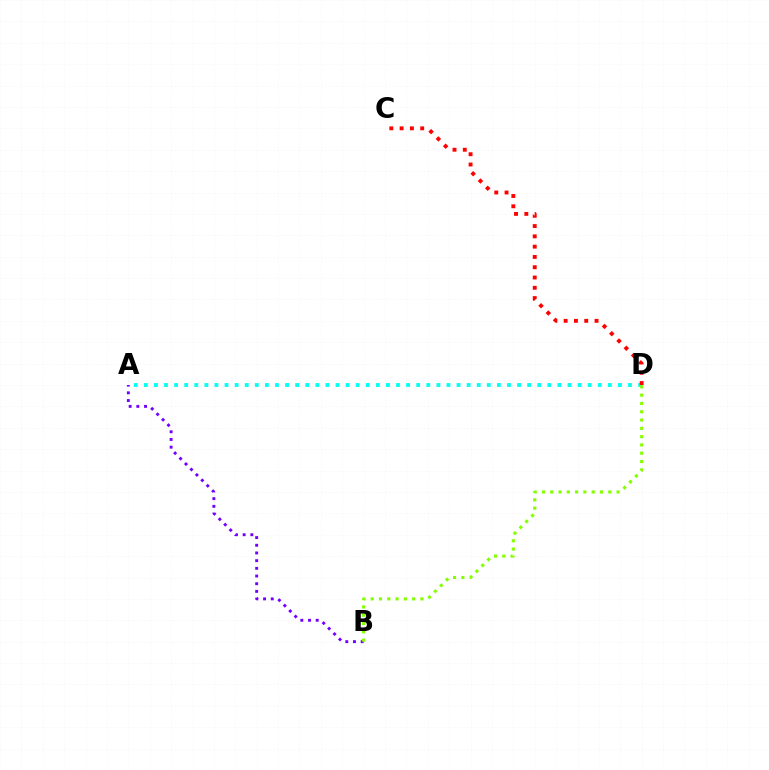{('A', 'D'): [{'color': '#00fff6', 'line_style': 'dotted', 'thickness': 2.74}], ('A', 'B'): [{'color': '#7200ff', 'line_style': 'dotted', 'thickness': 2.09}], ('B', 'D'): [{'color': '#84ff00', 'line_style': 'dotted', 'thickness': 2.25}], ('C', 'D'): [{'color': '#ff0000', 'line_style': 'dotted', 'thickness': 2.8}]}